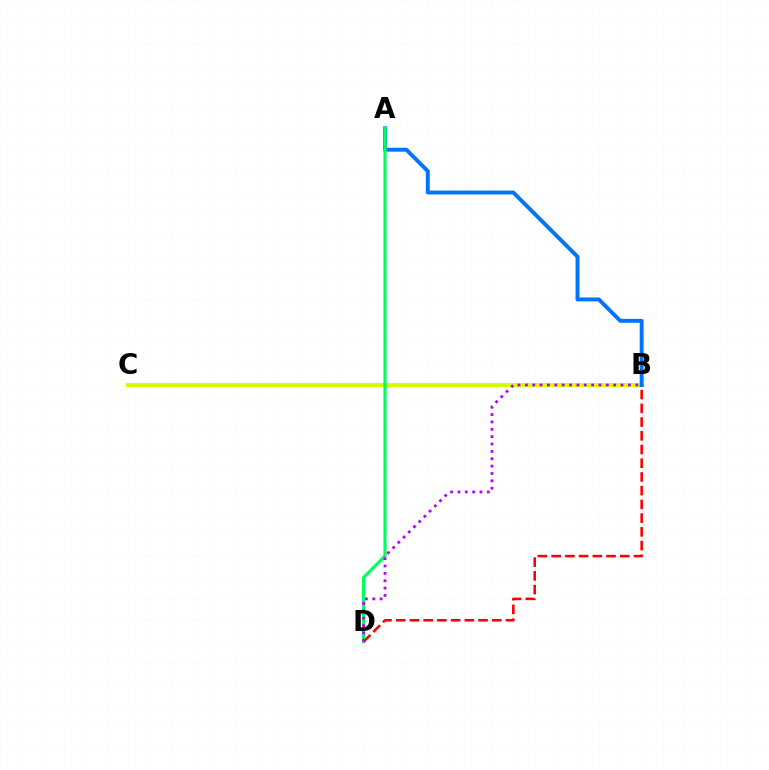{('B', 'C'): [{'color': '#d1ff00', 'line_style': 'solid', 'thickness': 2.9}], ('A', 'B'): [{'color': '#0074ff', 'line_style': 'solid', 'thickness': 2.82}], ('A', 'D'): [{'color': '#00ff5c', 'line_style': 'solid', 'thickness': 2.28}], ('B', 'D'): [{'color': '#ff0000', 'line_style': 'dashed', 'thickness': 1.86}, {'color': '#b900ff', 'line_style': 'dotted', 'thickness': 2.0}]}